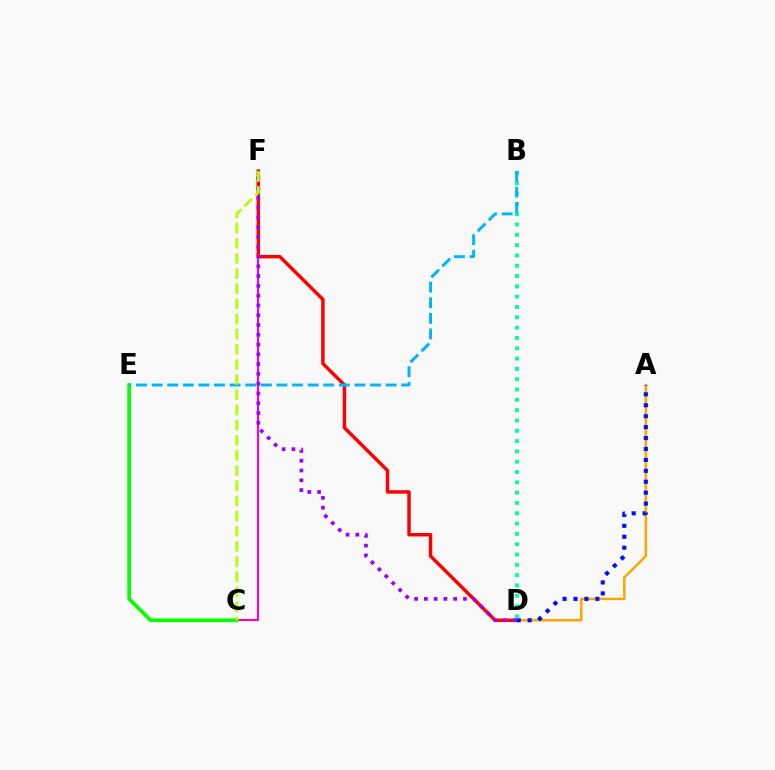{('A', 'D'): [{'color': '#ffa500', 'line_style': 'solid', 'thickness': 1.8}, {'color': '#0010ff', 'line_style': 'dotted', 'thickness': 2.97}], ('C', 'F'): [{'color': '#ff00bd', 'line_style': 'solid', 'thickness': 1.51}, {'color': '#b3ff00', 'line_style': 'dashed', 'thickness': 2.06}], ('D', 'F'): [{'color': '#ff0000', 'line_style': 'solid', 'thickness': 2.49}, {'color': '#9b00ff', 'line_style': 'dotted', 'thickness': 2.66}], ('B', 'D'): [{'color': '#00ff9d', 'line_style': 'dotted', 'thickness': 2.8}], ('C', 'E'): [{'color': '#08ff00', 'line_style': 'solid', 'thickness': 2.69}], ('B', 'E'): [{'color': '#00b5ff', 'line_style': 'dashed', 'thickness': 2.12}]}